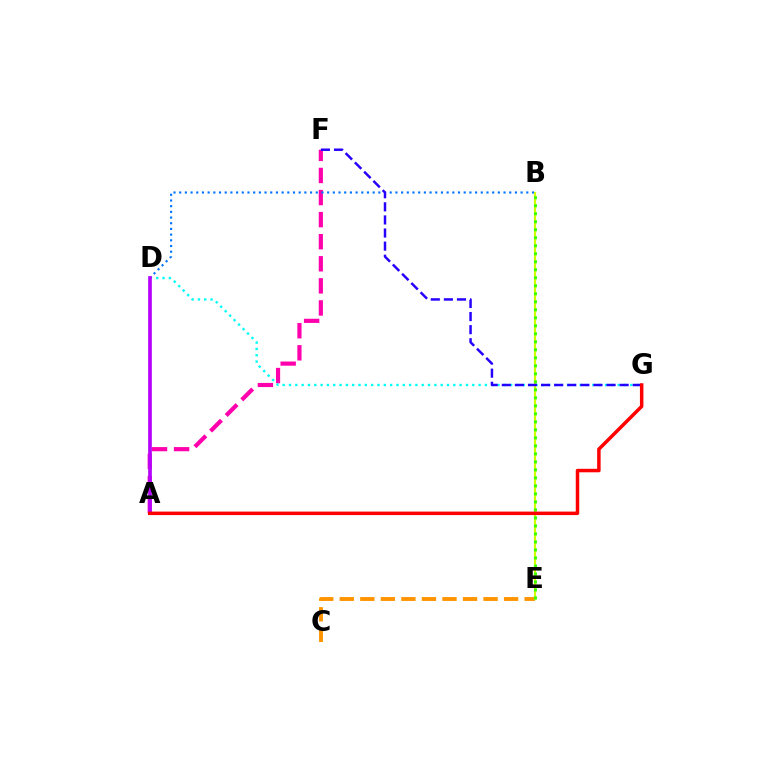{('C', 'E'): [{'color': '#ff9400', 'line_style': 'dashed', 'thickness': 2.79}], ('A', 'F'): [{'color': '#ff00ac', 'line_style': 'dashed', 'thickness': 3.0}], ('B', 'E'): [{'color': '#d1ff00', 'line_style': 'solid', 'thickness': 1.56}, {'color': '#3dff00', 'line_style': 'dotted', 'thickness': 2.17}], ('D', 'G'): [{'color': '#00fff6', 'line_style': 'dotted', 'thickness': 1.72}], ('A', 'D'): [{'color': '#00ff5c', 'line_style': 'solid', 'thickness': 1.64}, {'color': '#b900ff', 'line_style': 'solid', 'thickness': 2.64}], ('B', 'D'): [{'color': '#0074ff', 'line_style': 'dotted', 'thickness': 1.55}], ('F', 'G'): [{'color': '#2500ff', 'line_style': 'dashed', 'thickness': 1.78}], ('A', 'G'): [{'color': '#ff0000', 'line_style': 'solid', 'thickness': 2.51}]}